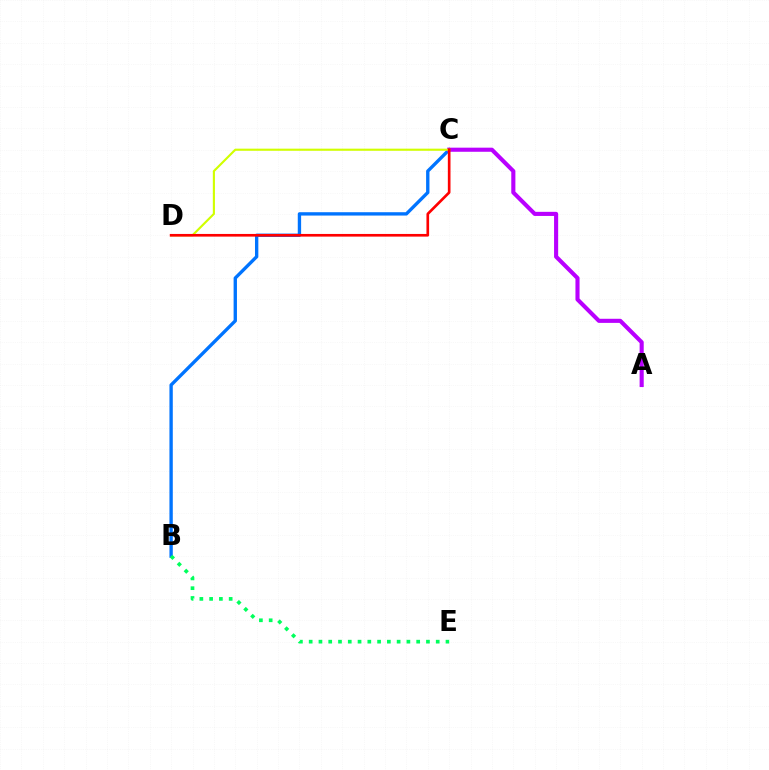{('B', 'C'): [{'color': '#0074ff', 'line_style': 'solid', 'thickness': 2.41}], ('A', 'C'): [{'color': '#b900ff', 'line_style': 'solid', 'thickness': 2.95}], ('C', 'D'): [{'color': '#d1ff00', 'line_style': 'solid', 'thickness': 1.53}, {'color': '#ff0000', 'line_style': 'solid', 'thickness': 1.92}], ('B', 'E'): [{'color': '#00ff5c', 'line_style': 'dotted', 'thickness': 2.66}]}